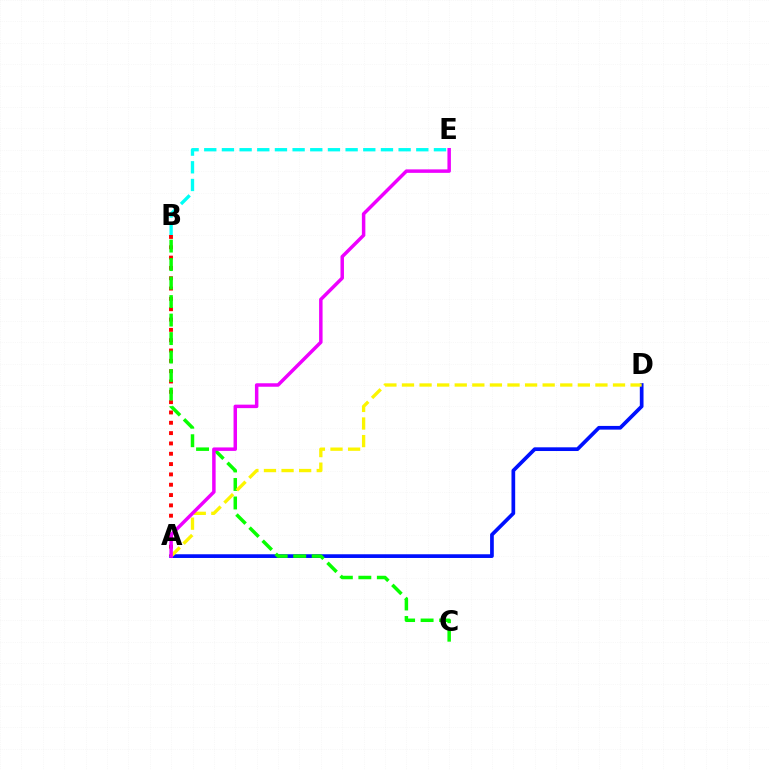{('A', 'D'): [{'color': '#0010ff', 'line_style': 'solid', 'thickness': 2.67}, {'color': '#fcf500', 'line_style': 'dashed', 'thickness': 2.39}], ('B', 'E'): [{'color': '#00fff6', 'line_style': 'dashed', 'thickness': 2.4}], ('A', 'B'): [{'color': '#ff0000', 'line_style': 'dotted', 'thickness': 2.81}], ('B', 'C'): [{'color': '#08ff00', 'line_style': 'dashed', 'thickness': 2.51}], ('A', 'E'): [{'color': '#ee00ff', 'line_style': 'solid', 'thickness': 2.5}]}